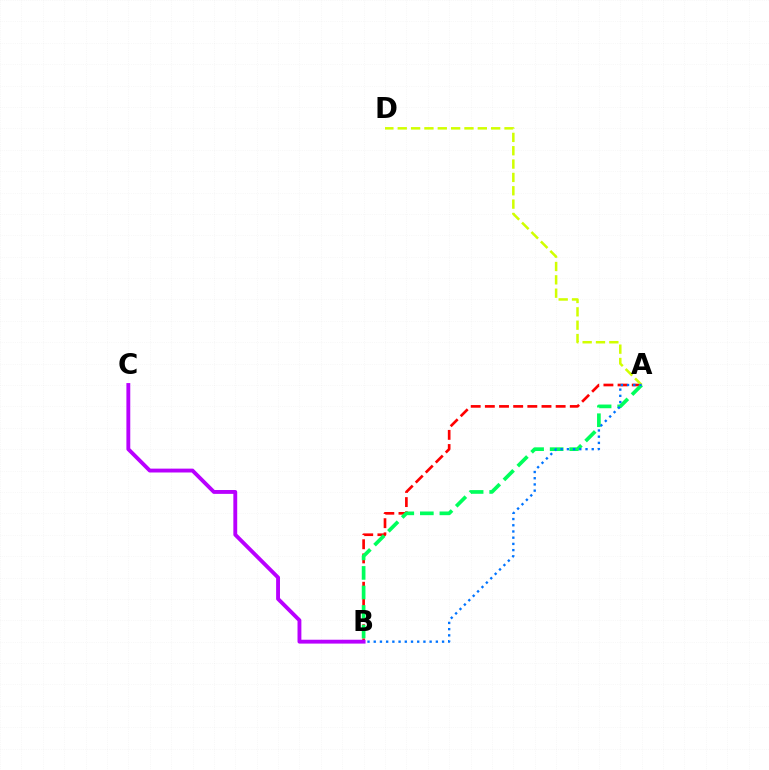{('A', 'B'): [{'color': '#ff0000', 'line_style': 'dashed', 'thickness': 1.92}, {'color': '#00ff5c', 'line_style': 'dashed', 'thickness': 2.66}, {'color': '#0074ff', 'line_style': 'dotted', 'thickness': 1.69}], ('A', 'D'): [{'color': '#d1ff00', 'line_style': 'dashed', 'thickness': 1.81}], ('B', 'C'): [{'color': '#b900ff', 'line_style': 'solid', 'thickness': 2.78}]}